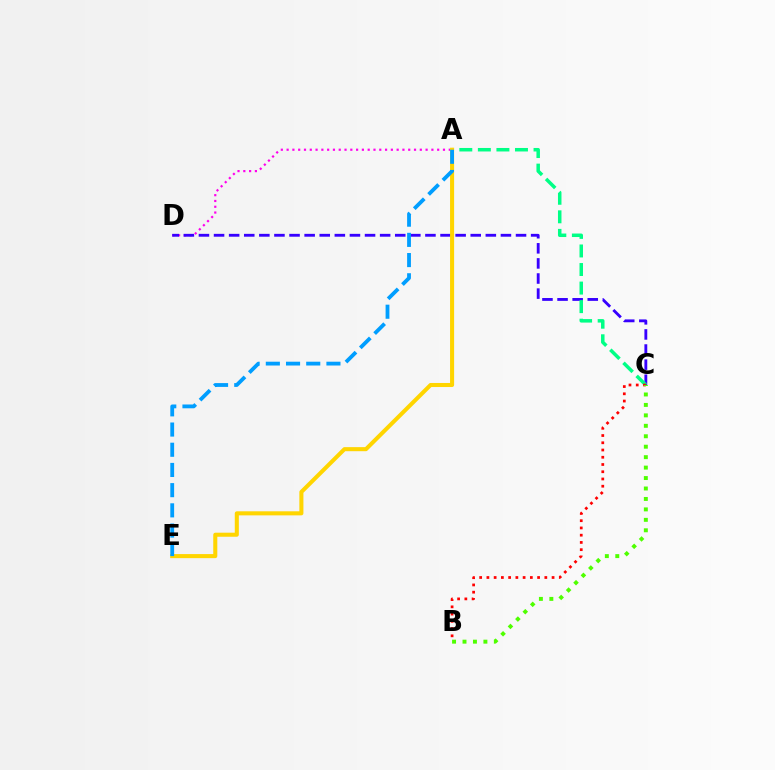{('A', 'D'): [{'color': '#ff00ed', 'line_style': 'dotted', 'thickness': 1.57}], ('C', 'D'): [{'color': '#3700ff', 'line_style': 'dashed', 'thickness': 2.05}], ('A', 'C'): [{'color': '#00ff86', 'line_style': 'dashed', 'thickness': 2.52}], ('A', 'E'): [{'color': '#ffd500', 'line_style': 'solid', 'thickness': 2.92}, {'color': '#009eff', 'line_style': 'dashed', 'thickness': 2.74}], ('B', 'C'): [{'color': '#ff0000', 'line_style': 'dotted', 'thickness': 1.97}, {'color': '#4fff00', 'line_style': 'dotted', 'thickness': 2.84}]}